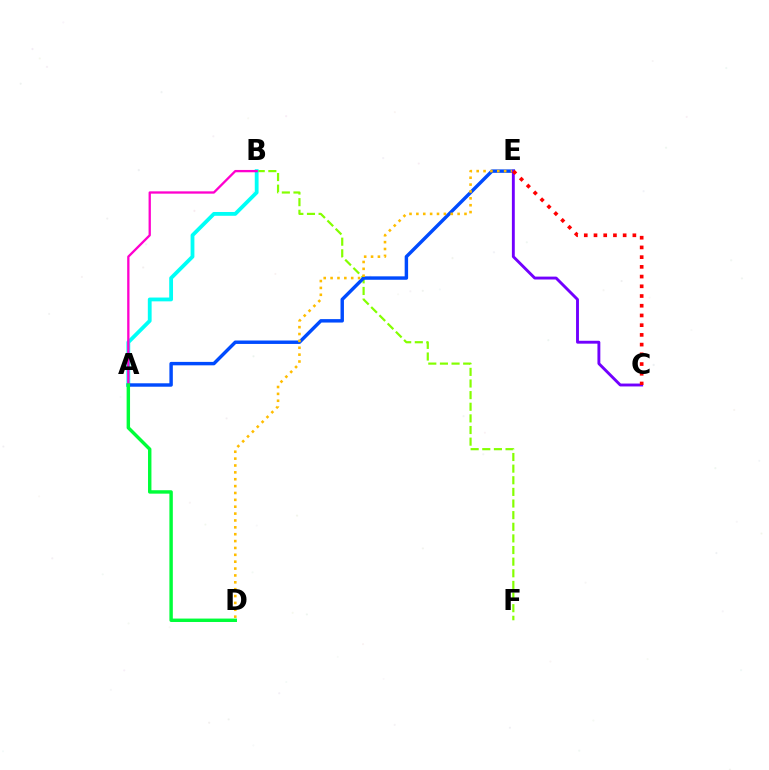{('B', 'F'): [{'color': '#84ff00', 'line_style': 'dashed', 'thickness': 1.58}], ('A', 'B'): [{'color': '#00fff6', 'line_style': 'solid', 'thickness': 2.74}, {'color': '#ff00cf', 'line_style': 'solid', 'thickness': 1.67}], ('A', 'E'): [{'color': '#004bff', 'line_style': 'solid', 'thickness': 2.47}], ('D', 'E'): [{'color': '#ffbd00', 'line_style': 'dotted', 'thickness': 1.87}], ('C', 'E'): [{'color': '#7200ff', 'line_style': 'solid', 'thickness': 2.08}, {'color': '#ff0000', 'line_style': 'dotted', 'thickness': 2.64}], ('A', 'D'): [{'color': '#00ff39', 'line_style': 'solid', 'thickness': 2.47}]}